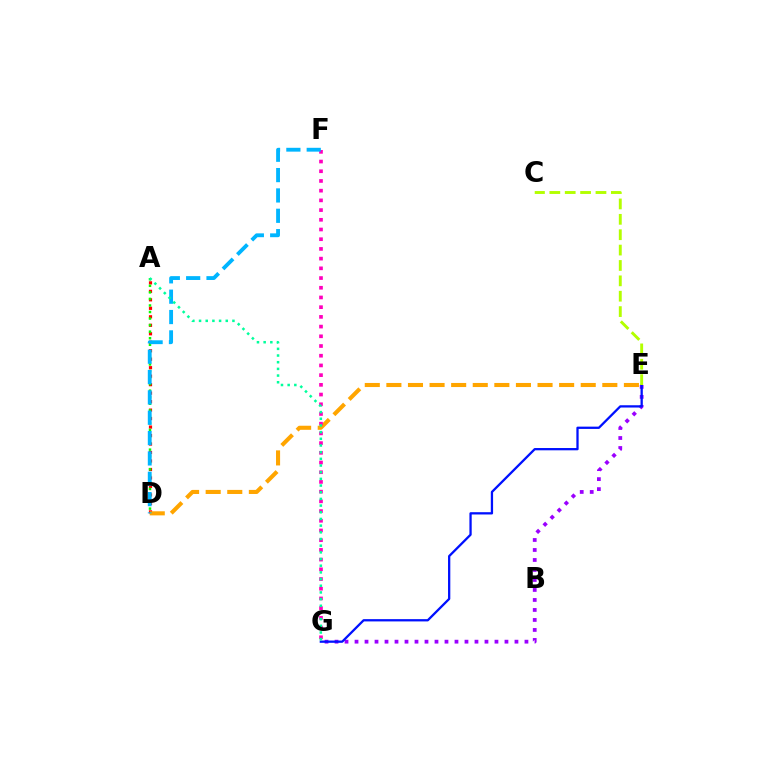{('A', 'D'): [{'color': '#ff0000', 'line_style': 'dotted', 'thickness': 2.3}, {'color': '#08ff00', 'line_style': 'dotted', 'thickness': 1.78}], ('D', 'E'): [{'color': '#ffa500', 'line_style': 'dashed', 'thickness': 2.93}], ('E', 'G'): [{'color': '#9b00ff', 'line_style': 'dotted', 'thickness': 2.72}, {'color': '#0010ff', 'line_style': 'solid', 'thickness': 1.64}], ('F', 'G'): [{'color': '#ff00bd', 'line_style': 'dotted', 'thickness': 2.64}], ('C', 'E'): [{'color': '#b3ff00', 'line_style': 'dashed', 'thickness': 2.09}], ('D', 'F'): [{'color': '#00b5ff', 'line_style': 'dashed', 'thickness': 2.76}], ('A', 'G'): [{'color': '#00ff9d', 'line_style': 'dotted', 'thickness': 1.81}]}